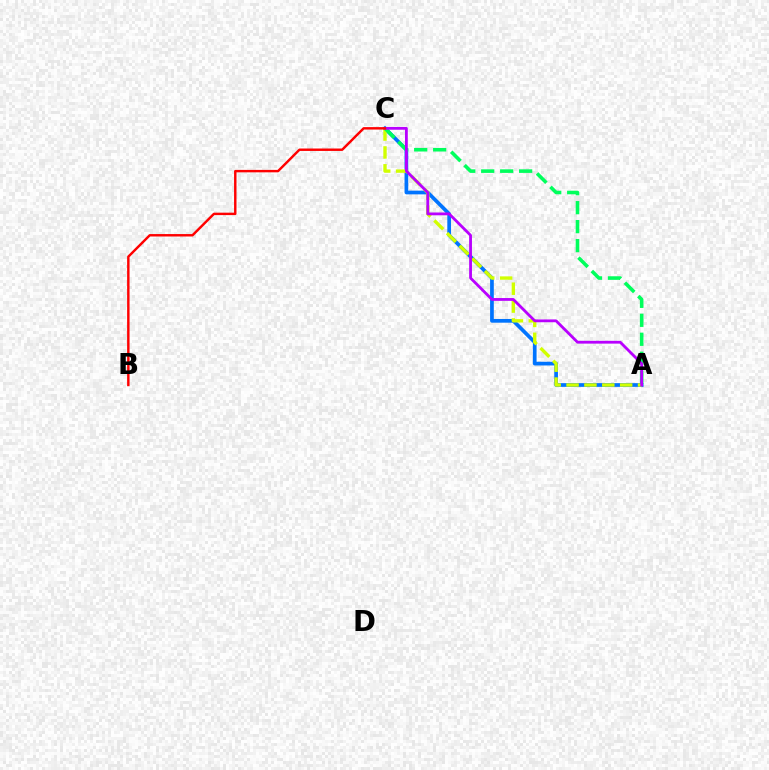{('A', 'C'): [{'color': '#0074ff', 'line_style': 'solid', 'thickness': 2.67}, {'color': '#d1ff00', 'line_style': 'dashed', 'thickness': 2.43}, {'color': '#00ff5c', 'line_style': 'dashed', 'thickness': 2.58}, {'color': '#b900ff', 'line_style': 'solid', 'thickness': 2.02}], ('B', 'C'): [{'color': '#ff0000', 'line_style': 'solid', 'thickness': 1.75}]}